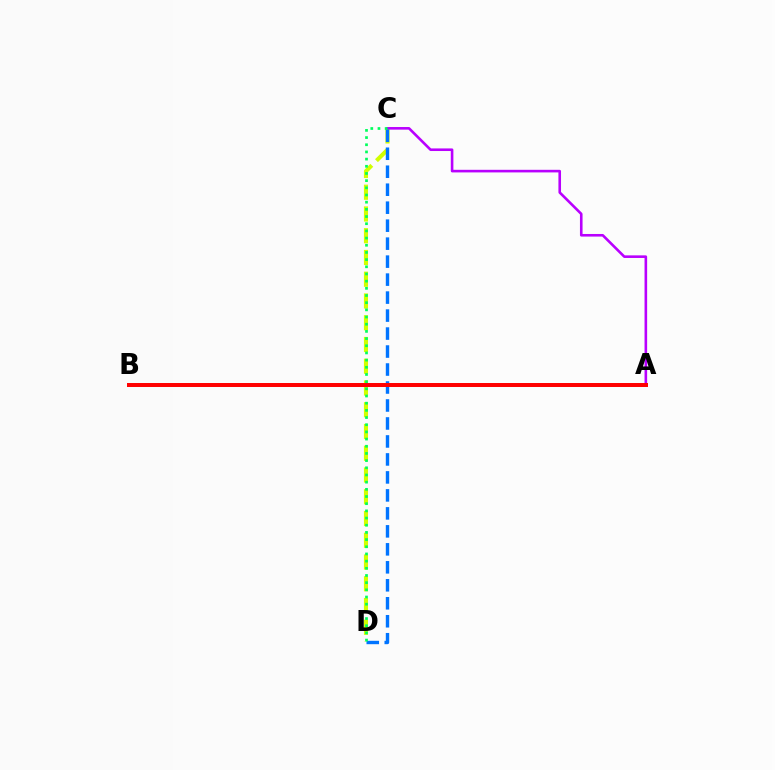{('C', 'D'): [{'color': '#d1ff00', 'line_style': 'dashed', 'thickness': 2.96}, {'color': '#0074ff', 'line_style': 'dashed', 'thickness': 2.44}, {'color': '#00ff5c', 'line_style': 'dotted', 'thickness': 1.95}], ('A', 'C'): [{'color': '#b900ff', 'line_style': 'solid', 'thickness': 1.87}], ('A', 'B'): [{'color': '#ff0000', 'line_style': 'solid', 'thickness': 2.86}]}